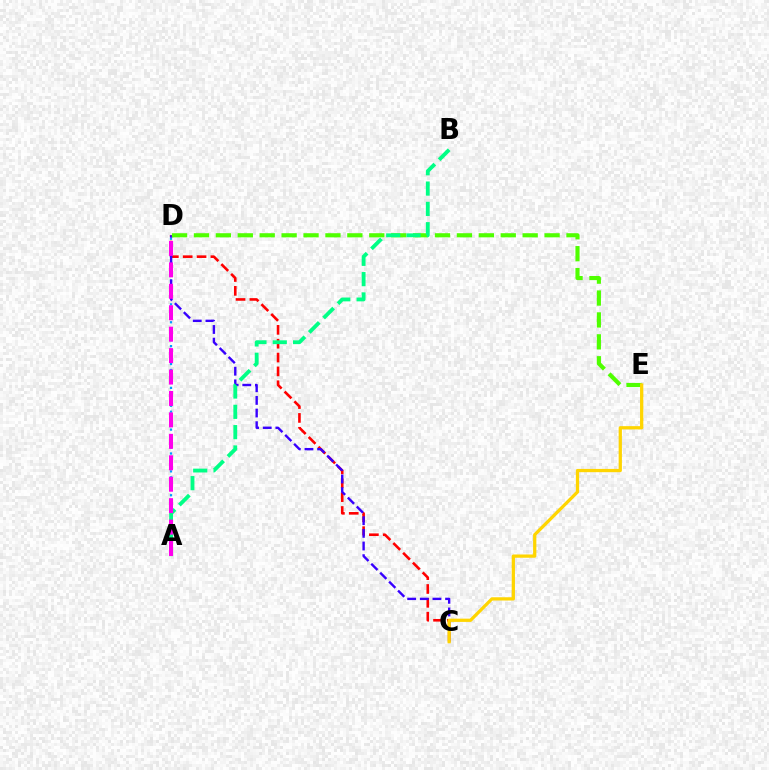{('C', 'D'): [{'color': '#ff0000', 'line_style': 'dashed', 'thickness': 1.88}, {'color': '#3700ff', 'line_style': 'dashed', 'thickness': 1.72}], ('A', 'D'): [{'color': '#009eff', 'line_style': 'dotted', 'thickness': 1.62}, {'color': '#ff00ed', 'line_style': 'dashed', 'thickness': 2.91}], ('D', 'E'): [{'color': '#4fff00', 'line_style': 'dashed', 'thickness': 2.98}], ('A', 'B'): [{'color': '#00ff86', 'line_style': 'dashed', 'thickness': 2.76}], ('C', 'E'): [{'color': '#ffd500', 'line_style': 'solid', 'thickness': 2.35}]}